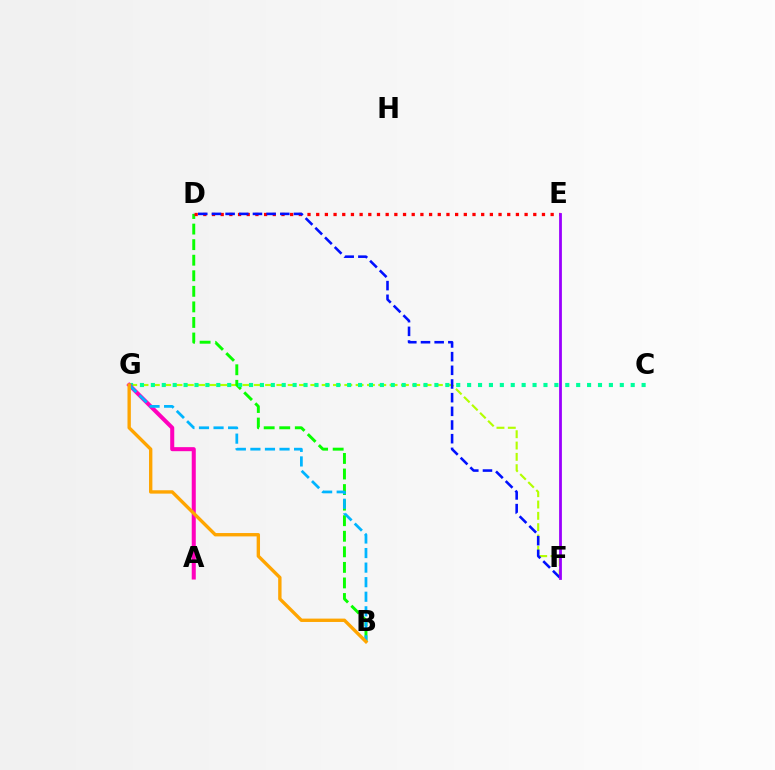{('F', 'G'): [{'color': '#b3ff00', 'line_style': 'dashed', 'thickness': 1.54}], ('B', 'D'): [{'color': '#08ff00', 'line_style': 'dashed', 'thickness': 2.11}], ('D', 'E'): [{'color': '#ff0000', 'line_style': 'dotted', 'thickness': 2.36}], ('C', 'G'): [{'color': '#00ff9d', 'line_style': 'dotted', 'thickness': 2.96}], ('D', 'F'): [{'color': '#0010ff', 'line_style': 'dashed', 'thickness': 1.86}], ('A', 'G'): [{'color': '#ff00bd', 'line_style': 'solid', 'thickness': 2.91}], ('B', 'G'): [{'color': '#00b5ff', 'line_style': 'dashed', 'thickness': 1.98}, {'color': '#ffa500', 'line_style': 'solid', 'thickness': 2.42}], ('E', 'F'): [{'color': '#9b00ff', 'line_style': 'solid', 'thickness': 2.01}]}